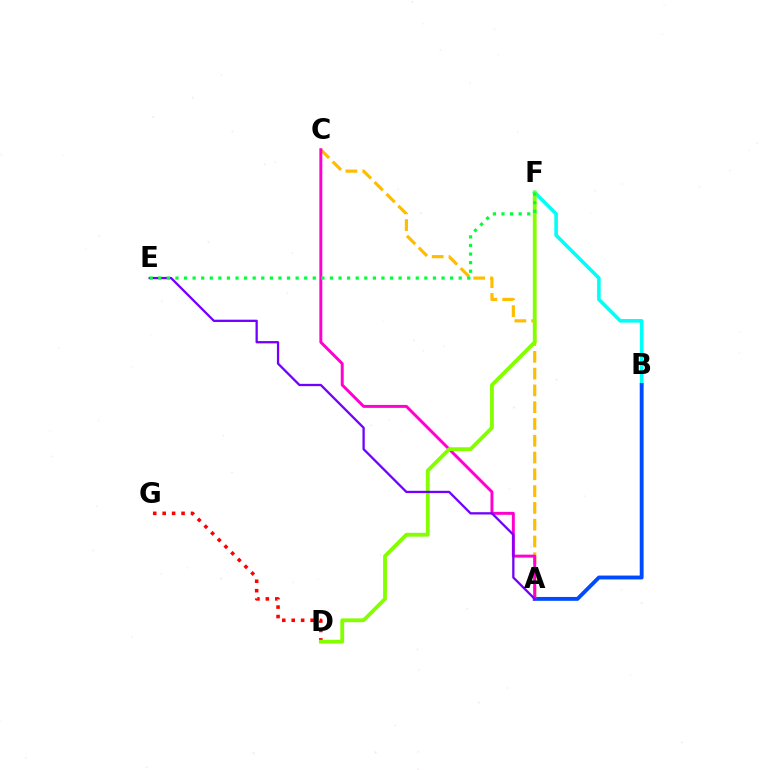{('B', 'F'): [{'color': '#00fff6', 'line_style': 'solid', 'thickness': 2.58}], ('D', 'G'): [{'color': '#ff0000', 'line_style': 'dotted', 'thickness': 2.57}], ('A', 'B'): [{'color': '#004bff', 'line_style': 'solid', 'thickness': 2.78}], ('A', 'C'): [{'color': '#ffbd00', 'line_style': 'dashed', 'thickness': 2.28}, {'color': '#ff00cf', 'line_style': 'solid', 'thickness': 2.12}], ('D', 'F'): [{'color': '#84ff00', 'line_style': 'solid', 'thickness': 2.75}], ('A', 'E'): [{'color': '#7200ff', 'line_style': 'solid', 'thickness': 1.65}], ('E', 'F'): [{'color': '#00ff39', 'line_style': 'dotted', 'thickness': 2.33}]}